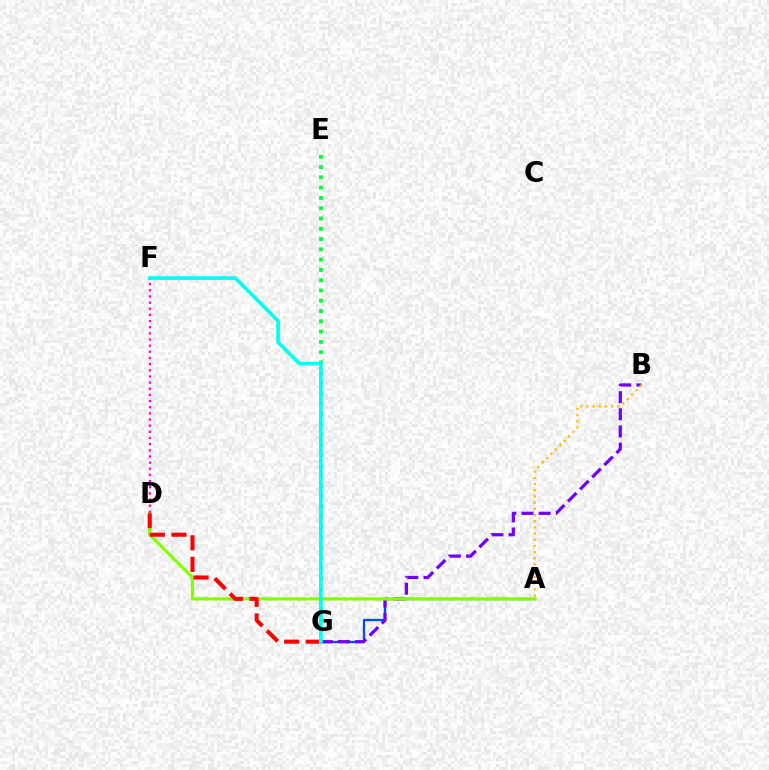{('A', 'G'): [{'color': '#004bff', 'line_style': 'solid', 'thickness': 1.66}], ('B', 'G'): [{'color': '#7200ff', 'line_style': 'dashed', 'thickness': 2.33}], ('A', 'D'): [{'color': '#84ff00', 'line_style': 'solid', 'thickness': 2.34}], ('D', 'G'): [{'color': '#ff0000', 'line_style': 'dashed', 'thickness': 2.94}], ('E', 'G'): [{'color': '#00ff39', 'line_style': 'dotted', 'thickness': 2.79}], ('D', 'F'): [{'color': '#ff00cf', 'line_style': 'dotted', 'thickness': 1.67}], ('A', 'B'): [{'color': '#ffbd00', 'line_style': 'dotted', 'thickness': 1.68}], ('F', 'G'): [{'color': '#00fff6', 'line_style': 'solid', 'thickness': 2.66}]}